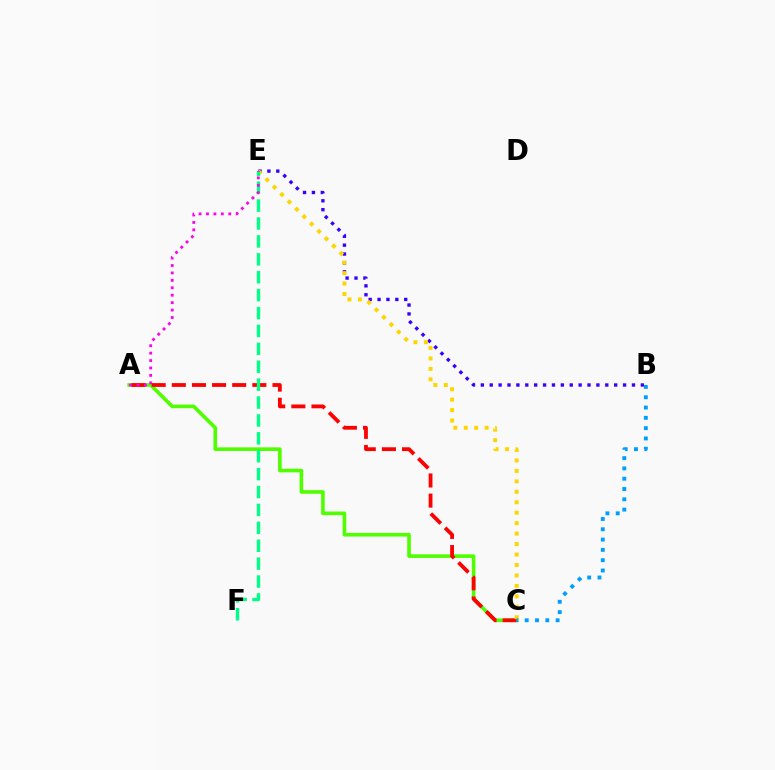{('A', 'C'): [{'color': '#4fff00', 'line_style': 'solid', 'thickness': 2.61}, {'color': '#ff0000', 'line_style': 'dashed', 'thickness': 2.73}], ('B', 'E'): [{'color': '#3700ff', 'line_style': 'dotted', 'thickness': 2.42}], ('C', 'E'): [{'color': '#ffd500', 'line_style': 'dotted', 'thickness': 2.84}], ('B', 'C'): [{'color': '#009eff', 'line_style': 'dotted', 'thickness': 2.8}], ('E', 'F'): [{'color': '#00ff86', 'line_style': 'dashed', 'thickness': 2.43}], ('A', 'E'): [{'color': '#ff00ed', 'line_style': 'dotted', 'thickness': 2.02}]}